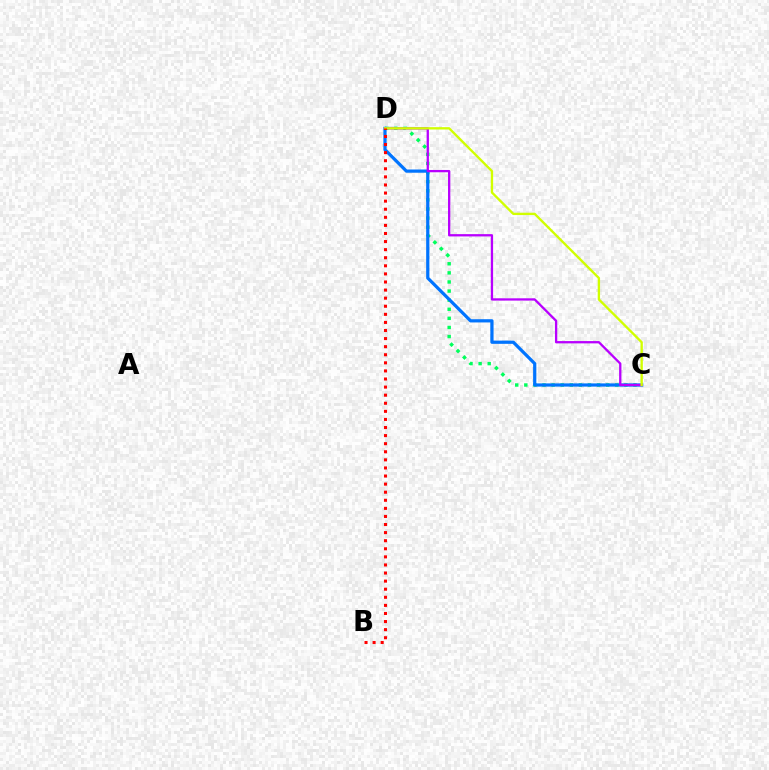{('C', 'D'): [{'color': '#00ff5c', 'line_style': 'dotted', 'thickness': 2.47}, {'color': '#0074ff', 'line_style': 'solid', 'thickness': 2.32}, {'color': '#b900ff', 'line_style': 'solid', 'thickness': 1.65}, {'color': '#d1ff00', 'line_style': 'solid', 'thickness': 1.7}], ('B', 'D'): [{'color': '#ff0000', 'line_style': 'dotted', 'thickness': 2.2}]}